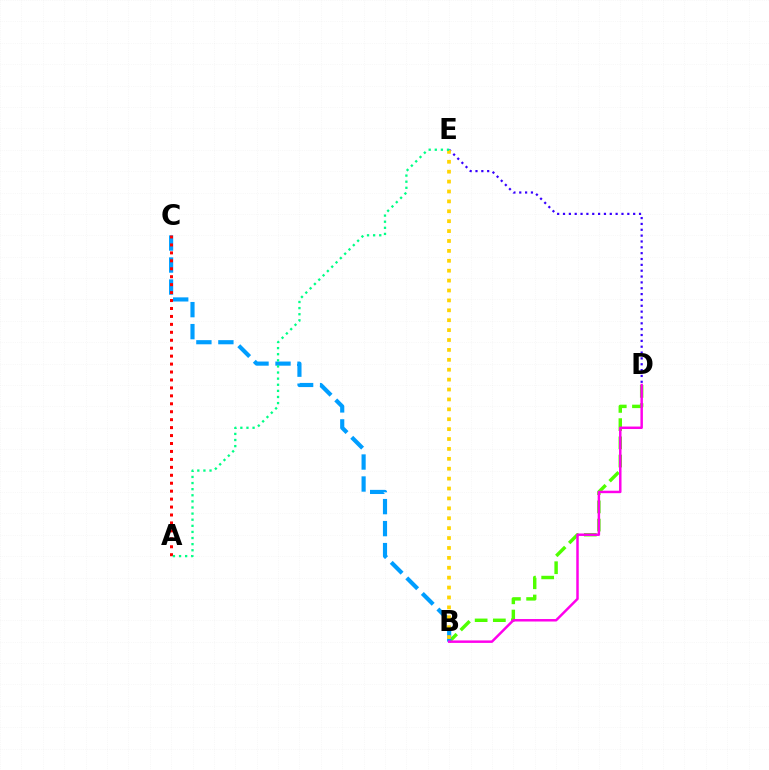{('B', 'D'): [{'color': '#4fff00', 'line_style': 'dashed', 'thickness': 2.48}, {'color': '#ff00ed', 'line_style': 'solid', 'thickness': 1.78}], ('B', 'C'): [{'color': '#009eff', 'line_style': 'dashed', 'thickness': 2.99}], ('D', 'E'): [{'color': '#3700ff', 'line_style': 'dotted', 'thickness': 1.59}], ('B', 'E'): [{'color': '#ffd500', 'line_style': 'dotted', 'thickness': 2.69}], ('A', 'C'): [{'color': '#ff0000', 'line_style': 'dotted', 'thickness': 2.16}], ('A', 'E'): [{'color': '#00ff86', 'line_style': 'dotted', 'thickness': 1.66}]}